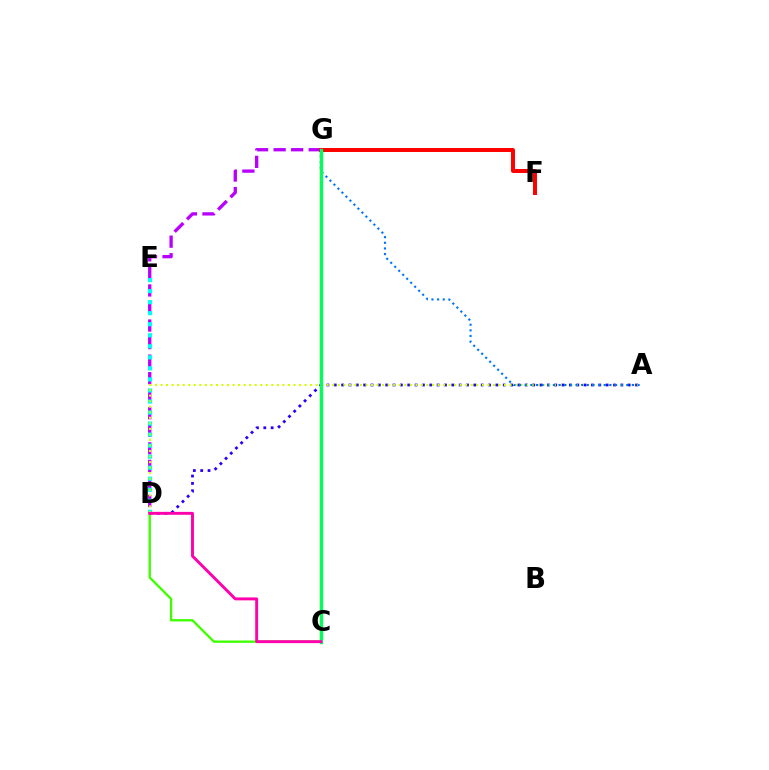{('A', 'D'): [{'color': '#2500ff', 'line_style': 'dotted', 'thickness': 2.0}, {'color': '#d1ff00', 'line_style': 'dotted', 'thickness': 1.51}], ('D', 'G'): [{'color': '#b900ff', 'line_style': 'dashed', 'thickness': 2.38}], ('C', 'G'): [{'color': '#ff9400', 'line_style': 'solid', 'thickness': 1.67}, {'color': '#00ff5c', 'line_style': 'solid', 'thickness': 2.39}], ('D', 'E'): [{'color': '#00fff6', 'line_style': 'dotted', 'thickness': 3.0}], ('C', 'D'): [{'color': '#3dff00', 'line_style': 'solid', 'thickness': 1.67}, {'color': '#ff00ac', 'line_style': 'solid', 'thickness': 2.1}], ('F', 'G'): [{'color': '#ff0000', 'line_style': 'solid', 'thickness': 2.86}], ('A', 'G'): [{'color': '#0074ff', 'line_style': 'dotted', 'thickness': 1.53}]}